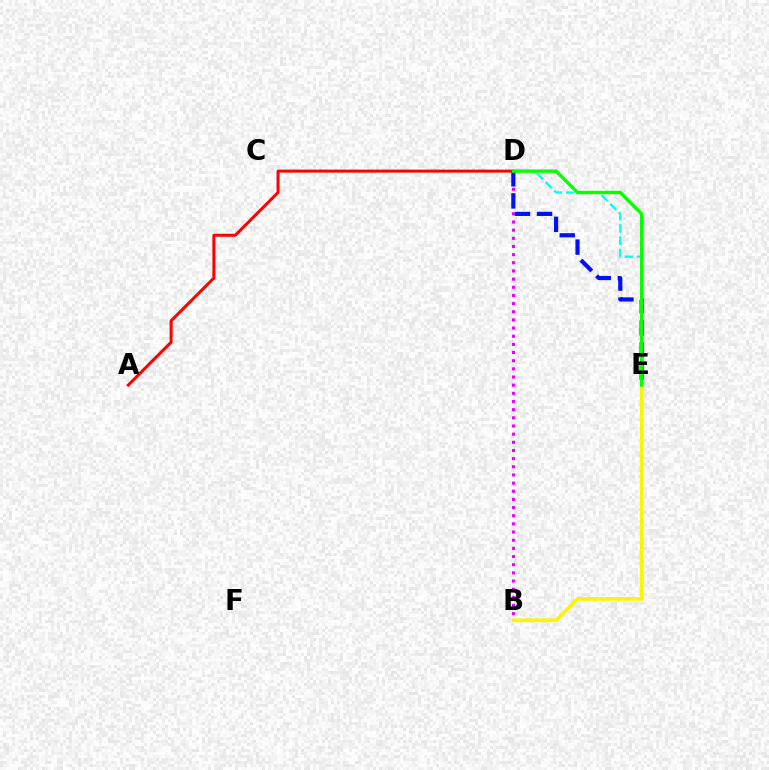{('A', 'D'): [{'color': '#ff0000', 'line_style': 'solid', 'thickness': 2.16}], ('D', 'E'): [{'color': '#00fff6', 'line_style': 'dashed', 'thickness': 1.67}, {'color': '#0010ff', 'line_style': 'dashed', 'thickness': 3.0}, {'color': '#08ff00', 'line_style': 'solid', 'thickness': 2.42}], ('B', 'D'): [{'color': '#ee00ff', 'line_style': 'dotted', 'thickness': 2.22}], ('B', 'E'): [{'color': '#fcf500', 'line_style': 'solid', 'thickness': 2.66}]}